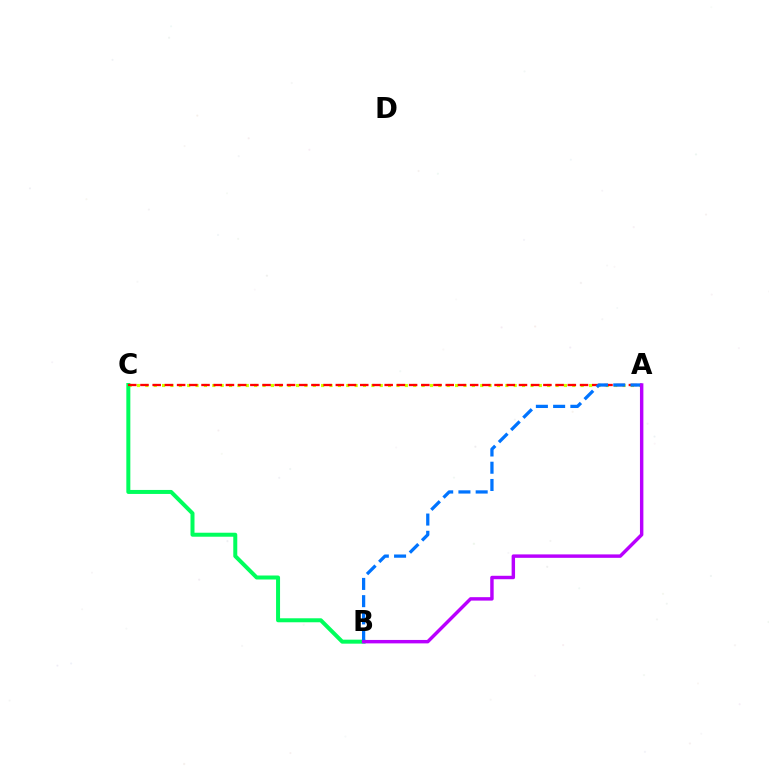{('A', 'C'): [{'color': '#d1ff00', 'line_style': 'dotted', 'thickness': 2.27}, {'color': '#ff0000', 'line_style': 'dashed', 'thickness': 1.66}], ('B', 'C'): [{'color': '#00ff5c', 'line_style': 'solid', 'thickness': 2.88}], ('A', 'B'): [{'color': '#0074ff', 'line_style': 'dashed', 'thickness': 2.34}, {'color': '#b900ff', 'line_style': 'solid', 'thickness': 2.47}]}